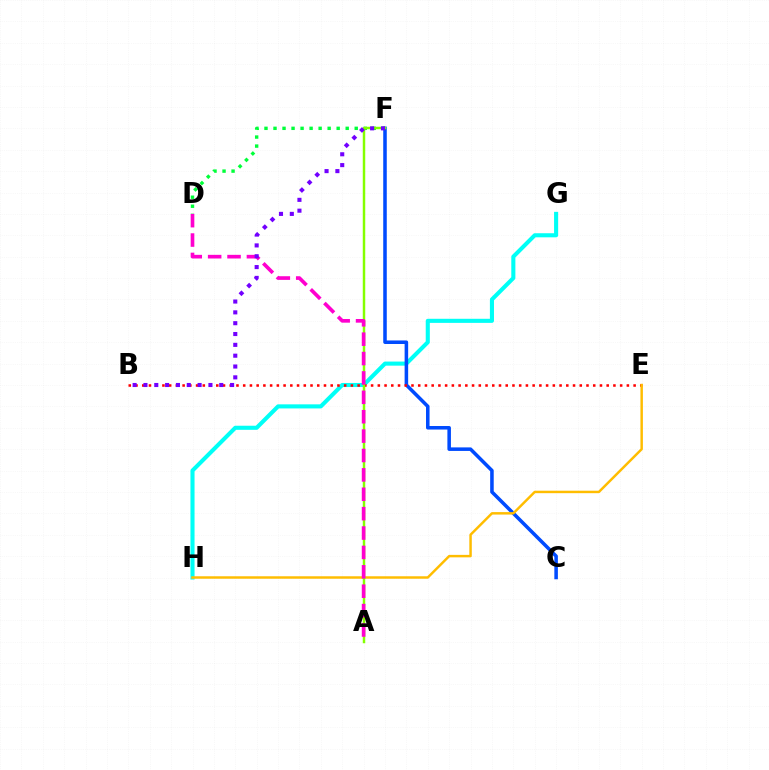{('G', 'H'): [{'color': '#00fff6', 'line_style': 'solid', 'thickness': 2.94}], ('C', 'F'): [{'color': '#004bff', 'line_style': 'solid', 'thickness': 2.55}], ('B', 'E'): [{'color': '#ff0000', 'line_style': 'dotted', 'thickness': 1.83}], ('E', 'H'): [{'color': '#ffbd00', 'line_style': 'solid', 'thickness': 1.77}], ('D', 'F'): [{'color': '#00ff39', 'line_style': 'dotted', 'thickness': 2.45}], ('A', 'F'): [{'color': '#84ff00', 'line_style': 'solid', 'thickness': 1.77}], ('A', 'D'): [{'color': '#ff00cf', 'line_style': 'dashed', 'thickness': 2.63}], ('B', 'F'): [{'color': '#7200ff', 'line_style': 'dotted', 'thickness': 2.94}]}